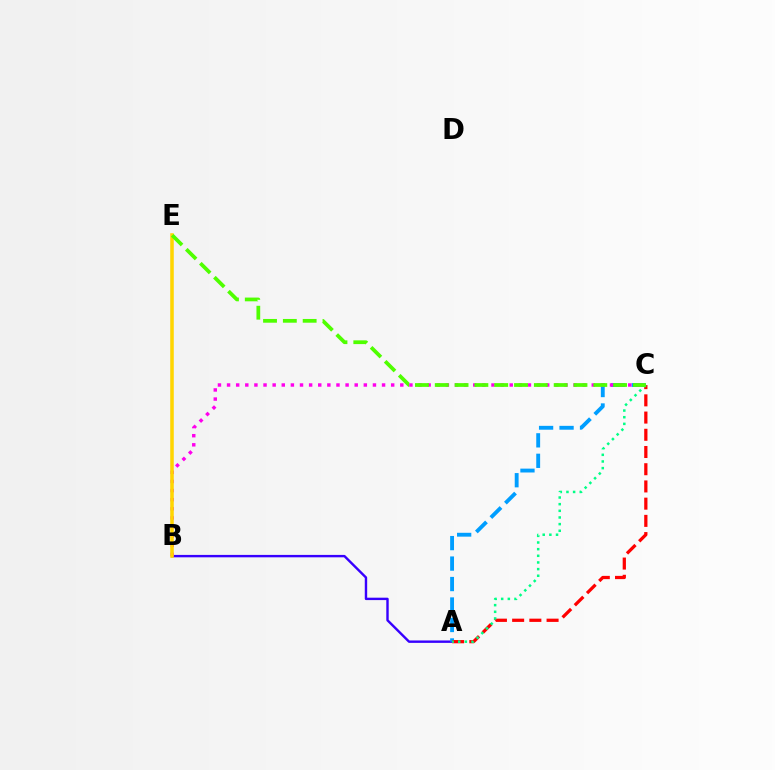{('A', 'B'): [{'color': '#3700ff', 'line_style': 'solid', 'thickness': 1.73}], ('A', 'C'): [{'color': '#009eff', 'line_style': 'dashed', 'thickness': 2.78}, {'color': '#ff0000', 'line_style': 'dashed', 'thickness': 2.34}, {'color': '#00ff86', 'line_style': 'dotted', 'thickness': 1.81}], ('B', 'C'): [{'color': '#ff00ed', 'line_style': 'dotted', 'thickness': 2.48}], ('B', 'E'): [{'color': '#ffd500', 'line_style': 'solid', 'thickness': 2.55}], ('C', 'E'): [{'color': '#4fff00', 'line_style': 'dashed', 'thickness': 2.69}]}